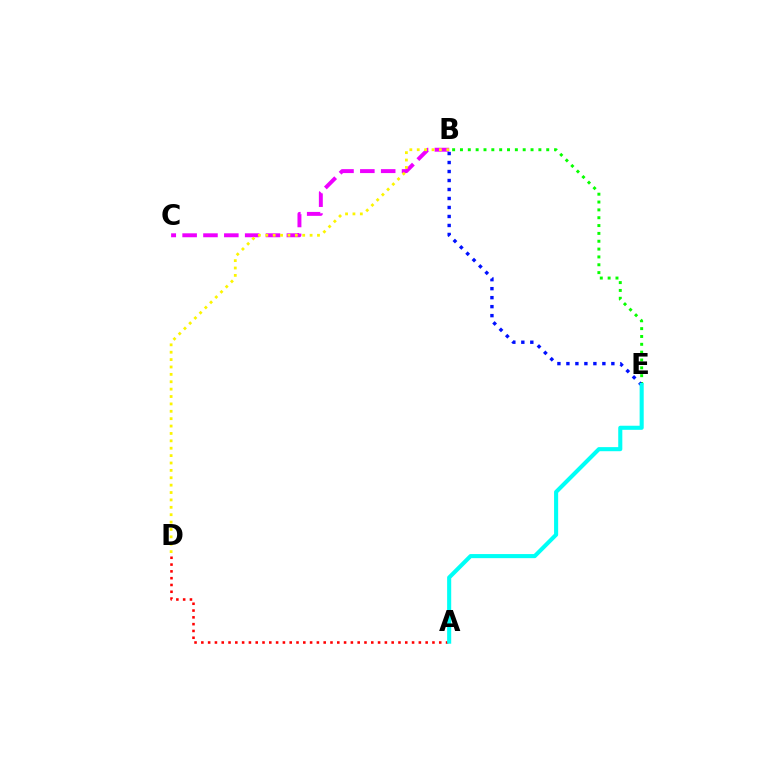{('B', 'C'): [{'color': '#ee00ff', 'line_style': 'dashed', 'thickness': 2.83}], ('B', 'E'): [{'color': '#08ff00', 'line_style': 'dotted', 'thickness': 2.13}, {'color': '#0010ff', 'line_style': 'dotted', 'thickness': 2.44}], ('B', 'D'): [{'color': '#fcf500', 'line_style': 'dotted', 'thickness': 2.01}], ('A', 'D'): [{'color': '#ff0000', 'line_style': 'dotted', 'thickness': 1.85}], ('A', 'E'): [{'color': '#00fff6', 'line_style': 'solid', 'thickness': 2.95}]}